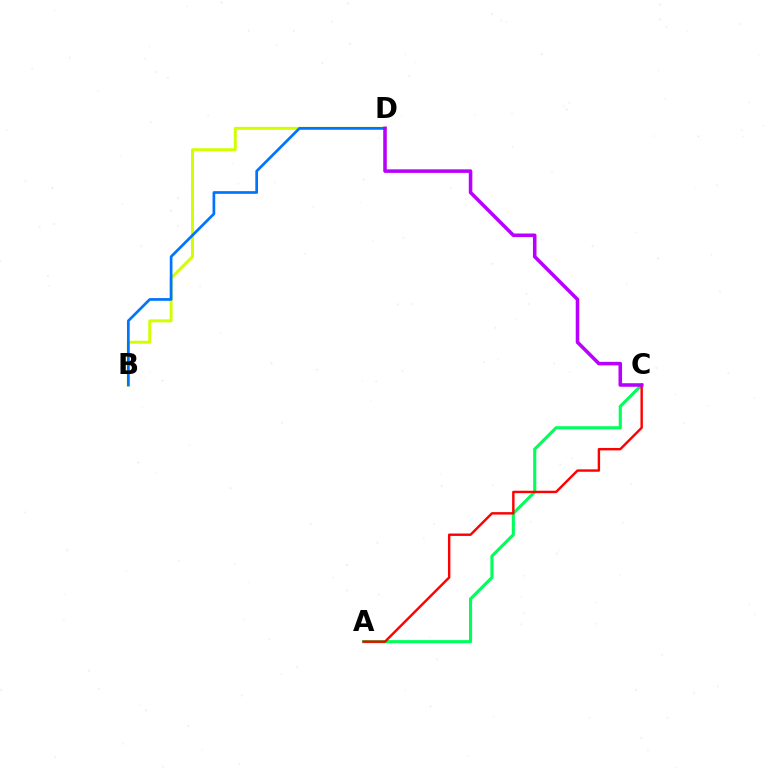{('A', 'C'): [{'color': '#00ff5c', 'line_style': 'solid', 'thickness': 2.24}, {'color': '#ff0000', 'line_style': 'solid', 'thickness': 1.74}], ('B', 'D'): [{'color': '#d1ff00', 'line_style': 'solid', 'thickness': 2.15}, {'color': '#0074ff', 'line_style': 'solid', 'thickness': 1.95}], ('C', 'D'): [{'color': '#b900ff', 'line_style': 'solid', 'thickness': 2.56}]}